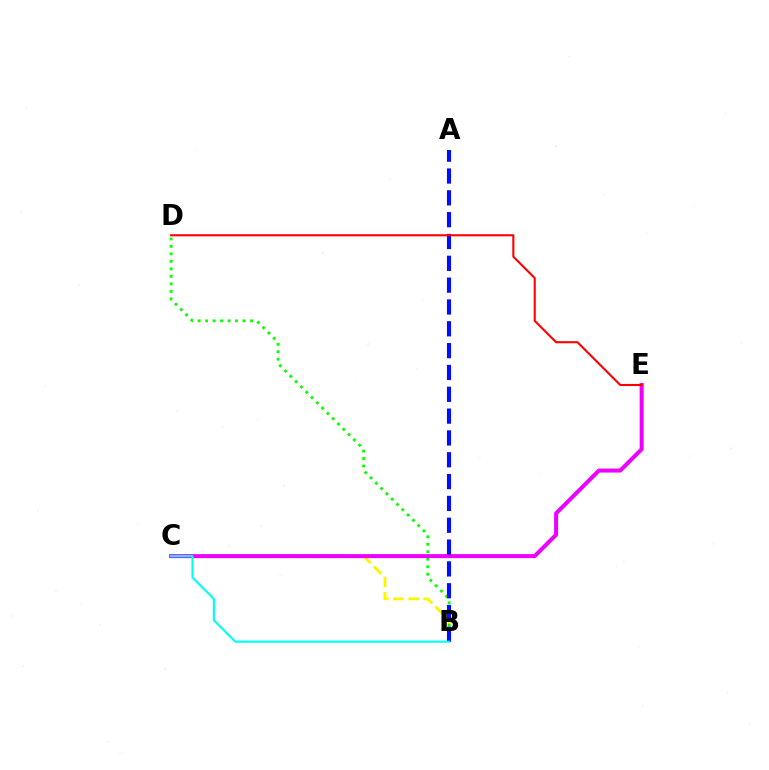{('B', 'C'): [{'color': '#fcf500', 'line_style': 'dashed', 'thickness': 2.06}, {'color': '#00fff6', 'line_style': 'solid', 'thickness': 1.54}], ('B', 'D'): [{'color': '#08ff00', 'line_style': 'dotted', 'thickness': 2.03}], ('C', 'E'): [{'color': '#ee00ff', 'line_style': 'solid', 'thickness': 2.89}], ('A', 'B'): [{'color': '#0010ff', 'line_style': 'dashed', 'thickness': 2.97}], ('D', 'E'): [{'color': '#ff0000', 'line_style': 'solid', 'thickness': 1.51}]}